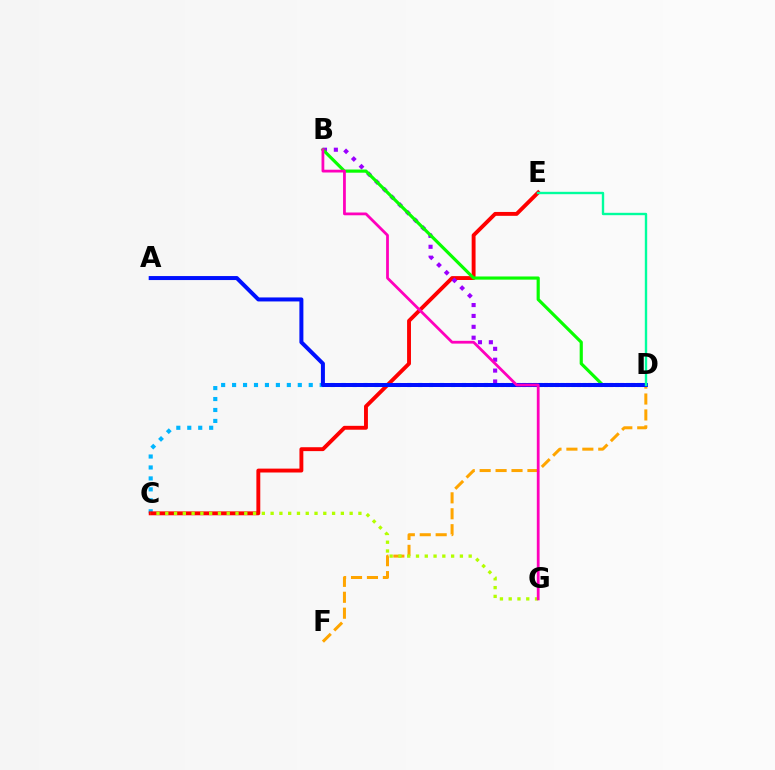{('C', 'D'): [{'color': '#00b5ff', 'line_style': 'dotted', 'thickness': 2.98}], ('C', 'E'): [{'color': '#ff0000', 'line_style': 'solid', 'thickness': 2.8}], ('D', 'F'): [{'color': '#ffa500', 'line_style': 'dashed', 'thickness': 2.16}], ('B', 'D'): [{'color': '#9b00ff', 'line_style': 'dotted', 'thickness': 2.96}, {'color': '#08ff00', 'line_style': 'solid', 'thickness': 2.28}], ('C', 'G'): [{'color': '#b3ff00', 'line_style': 'dotted', 'thickness': 2.39}], ('A', 'D'): [{'color': '#0010ff', 'line_style': 'solid', 'thickness': 2.88}], ('B', 'G'): [{'color': '#ff00bd', 'line_style': 'solid', 'thickness': 2.0}], ('D', 'E'): [{'color': '#00ff9d', 'line_style': 'solid', 'thickness': 1.71}]}